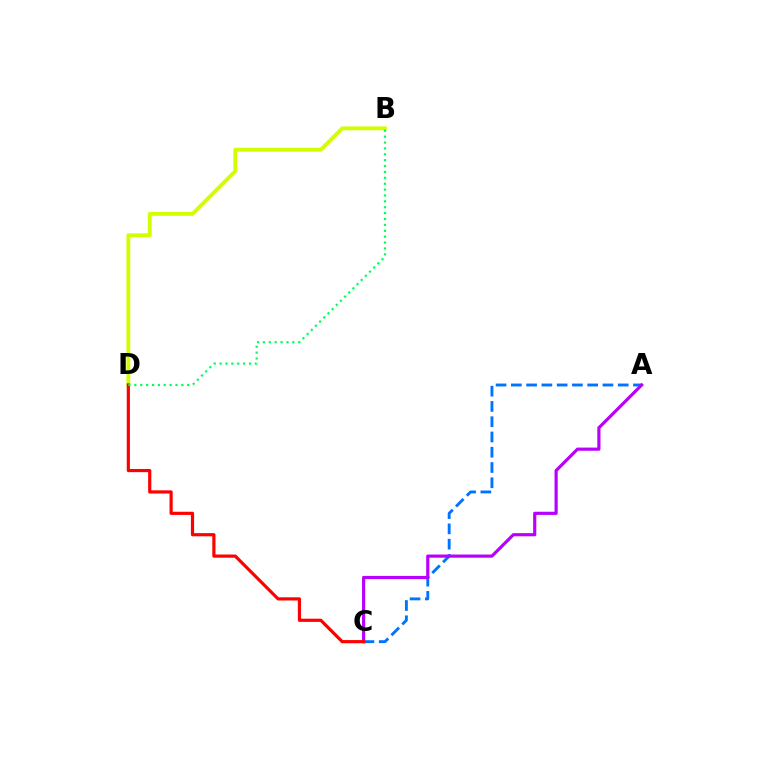{('A', 'C'): [{'color': '#0074ff', 'line_style': 'dashed', 'thickness': 2.07}, {'color': '#b900ff', 'line_style': 'solid', 'thickness': 2.29}], ('B', 'D'): [{'color': '#d1ff00', 'line_style': 'solid', 'thickness': 2.76}, {'color': '#00ff5c', 'line_style': 'dotted', 'thickness': 1.6}], ('C', 'D'): [{'color': '#ff0000', 'line_style': 'solid', 'thickness': 2.29}]}